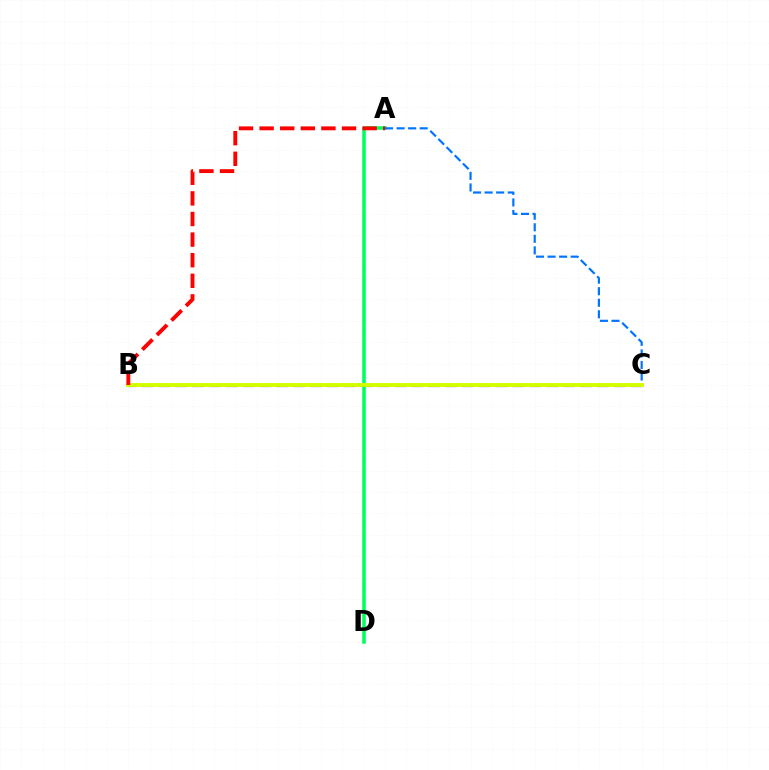{('B', 'C'): [{'color': '#b900ff', 'line_style': 'dashed', 'thickness': 2.29}, {'color': '#d1ff00', 'line_style': 'solid', 'thickness': 2.82}], ('A', 'D'): [{'color': '#00ff5c', 'line_style': 'solid', 'thickness': 2.54}], ('A', 'C'): [{'color': '#0074ff', 'line_style': 'dashed', 'thickness': 1.57}], ('A', 'B'): [{'color': '#ff0000', 'line_style': 'dashed', 'thickness': 2.8}]}